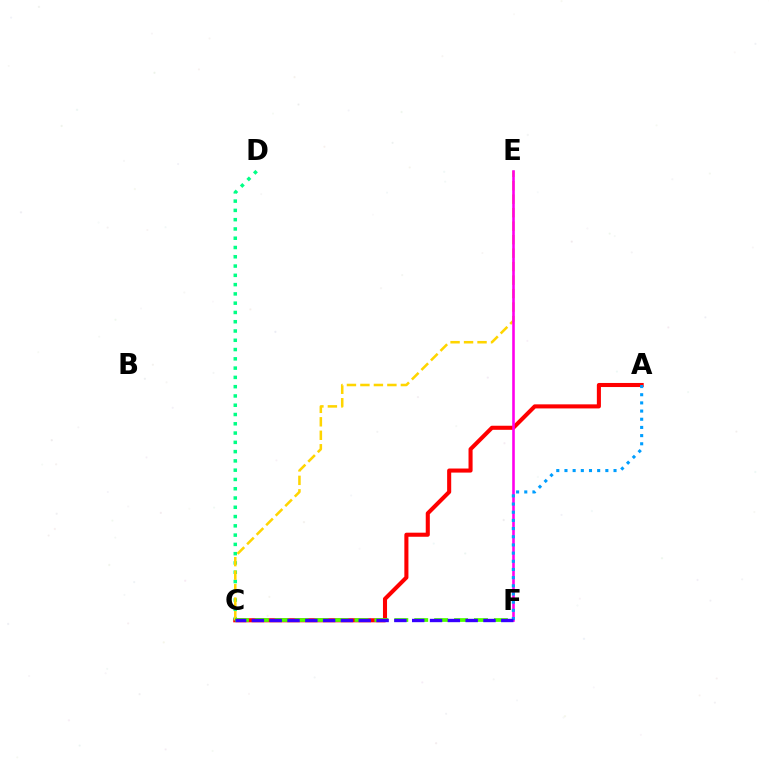{('A', 'C'): [{'color': '#ff0000', 'line_style': 'solid', 'thickness': 2.93}], ('C', 'D'): [{'color': '#00ff86', 'line_style': 'dotted', 'thickness': 2.52}], ('C', 'E'): [{'color': '#ffd500', 'line_style': 'dashed', 'thickness': 1.83}], ('C', 'F'): [{'color': '#4fff00', 'line_style': 'dashed', 'thickness': 2.71}, {'color': '#3700ff', 'line_style': 'dashed', 'thickness': 2.42}], ('E', 'F'): [{'color': '#ff00ed', 'line_style': 'solid', 'thickness': 1.88}], ('A', 'F'): [{'color': '#009eff', 'line_style': 'dotted', 'thickness': 2.22}]}